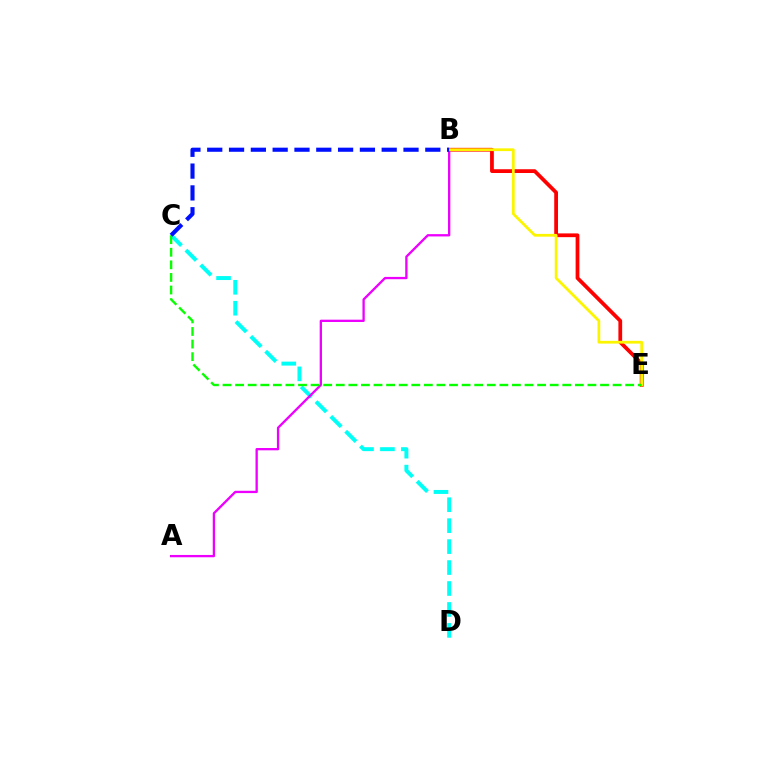{('B', 'E'): [{'color': '#ff0000', 'line_style': 'solid', 'thickness': 2.71}, {'color': '#fcf500', 'line_style': 'solid', 'thickness': 1.99}], ('C', 'D'): [{'color': '#00fff6', 'line_style': 'dashed', 'thickness': 2.85}], ('A', 'B'): [{'color': '#ee00ff', 'line_style': 'solid', 'thickness': 1.66}], ('C', 'E'): [{'color': '#08ff00', 'line_style': 'dashed', 'thickness': 1.71}], ('B', 'C'): [{'color': '#0010ff', 'line_style': 'dashed', 'thickness': 2.96}]}